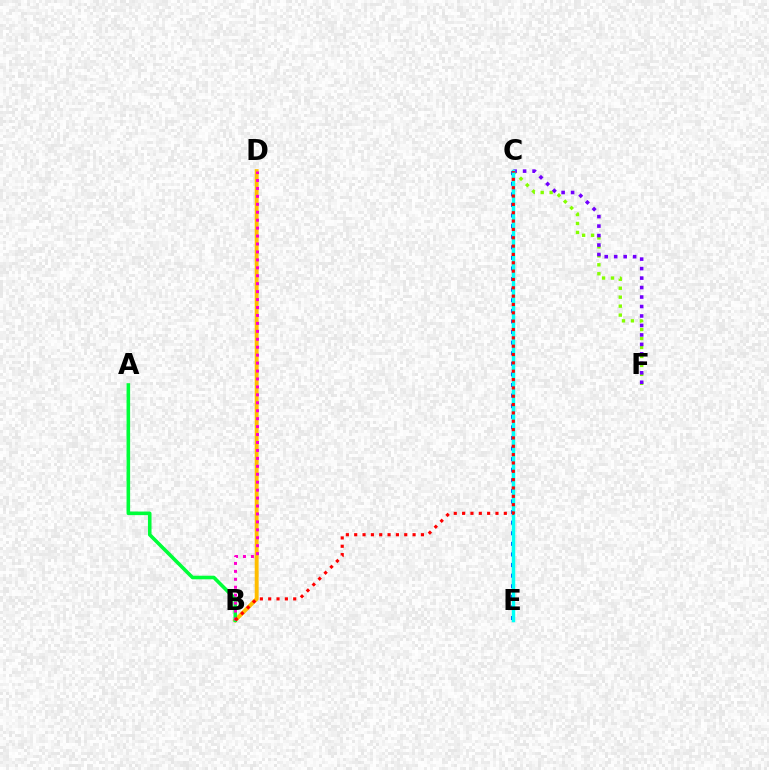{('C', 'F'): [{'color': '#84ff00', 'line_style': 'dotted', 'thickness': 2.43}, {'color': '#7200ff', 'line_style': 'dotted', 'thickness': 2.57}], ('C', 'E'): [{'color': '#004bff', 'line_style': 'dotted', 'thickness': 2.88}, {'color': '#00fff6', 'line_style': 'solid', 'thickness': 2.5}], ('B', 'D'): [{'color': '#ffbd00', 'line_style': 'solid', 'thickness': 2.82}, {'color': '#ff00cf', 'line_style': 'dotted', 'thickness': 2.16}], ('A', 'B'): [{'color': '#00ff39', 'line_style': 'solid', 'thickness': 2.58}], ('B', 'C'): [{'color': '#ff0000', 'line_style': 'dotted', 'thickness': 2.27}]}